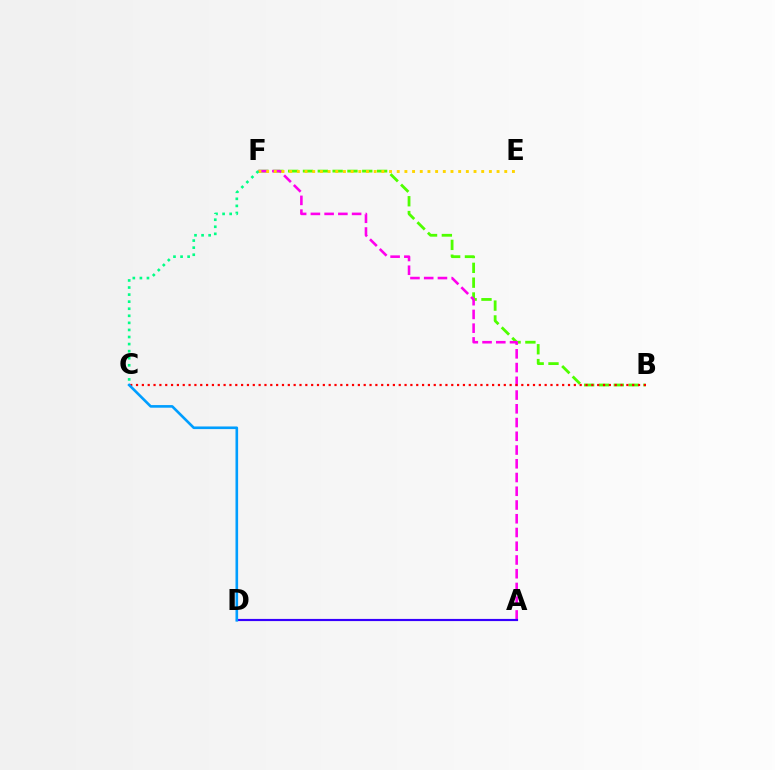{('B', 'F'): [{'color': '#4fff00', 'line_style': 'dashed', 'thickness': 2.01}], ('A', 'F'): [{'color': '#ff00ed', 'line_style': 'dashed', 'thickness': 1.87}], ('A', 'D'): [{'color': '#3700ff', 'line_style': 'solid', 'thickness': 1.56}], ('B', 'C'): [{'color': '#ff0000', 'line_style': 'dotted', 'thickness': 1.59}], ('E', 'F'): [{'color': '#ffd500', 'line_style': 'dotted', 'thickness': 2.09}], ('C', 'F'): [{'color': '#00ff86', 'line_style': 'dotted', 'thickness': 1.92}], ('C', 'D'): [{'color': '#009eff', 'line_style': 'solid', 'thickness': 1.89}]}